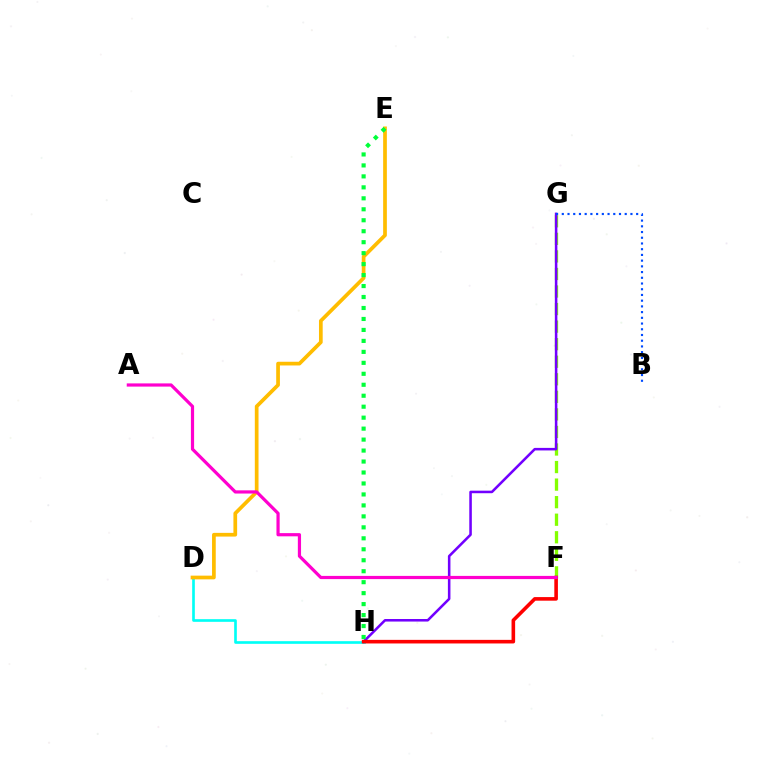{('F', 'G'): [{'color': '#84ff00', 'line_style': 'dashed', 'thickness': 2.38}], ('D', 'H'): [{'color': '#00fff6', 'line_style': 'solid', 'thickness': 1.91}], ('D', 'E'): [{'color': '#ffbd00', 'line_style': 'solid', 'thickness': 2.67}], ('G', 'H'): [{'color': '#7200ff', 'line_style': 'solid', 'thickness': 1.84}], ('B', 'G'): [{'color': '#004bff', 'line_style': 'dotted', 'thickness': 1.55}], ('E', 'H'): [{'color': '#00ff39', 'line_style': 'dotted', 'thickness': 2.98}], ('F', 'H'): [{'color': '#ff0000', 'line_style': 'solid', 'thickness': 2.59}], ('A', 'F'): [{'color': '#ff00cf', 'line_style': 'solid', 'thickness': 2.3}]}